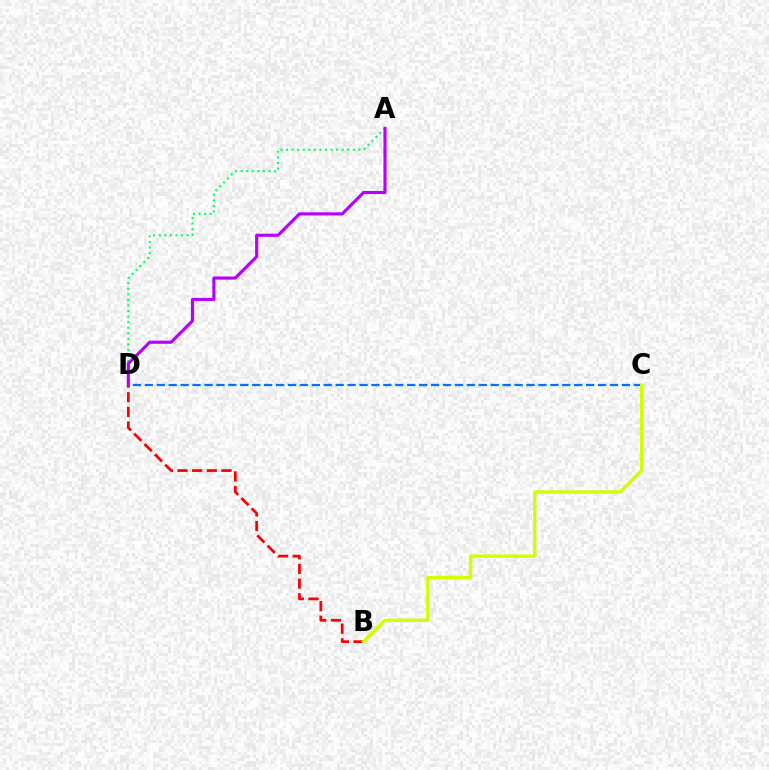{('C', 'D'): [{'color': '#0074ff', 'line_style': 'dashed', 'thickness': 1.62}], ('B', 'D'): [{'color': '#ff0000', 'line_style': 'dashed', 'thickness': 1.99}], ('B', 'C'): [{'color': '#d1ff00', 'line_style': 'solid', 'thickness': 2.41}], ('A', 'D'): [{'color': '#00ff5c', 'line_style': 'dotted', 'thickness': 1.51}, {'color': '#b900ff', 'line_style': 'solid', 'thickness': 2.27}]}